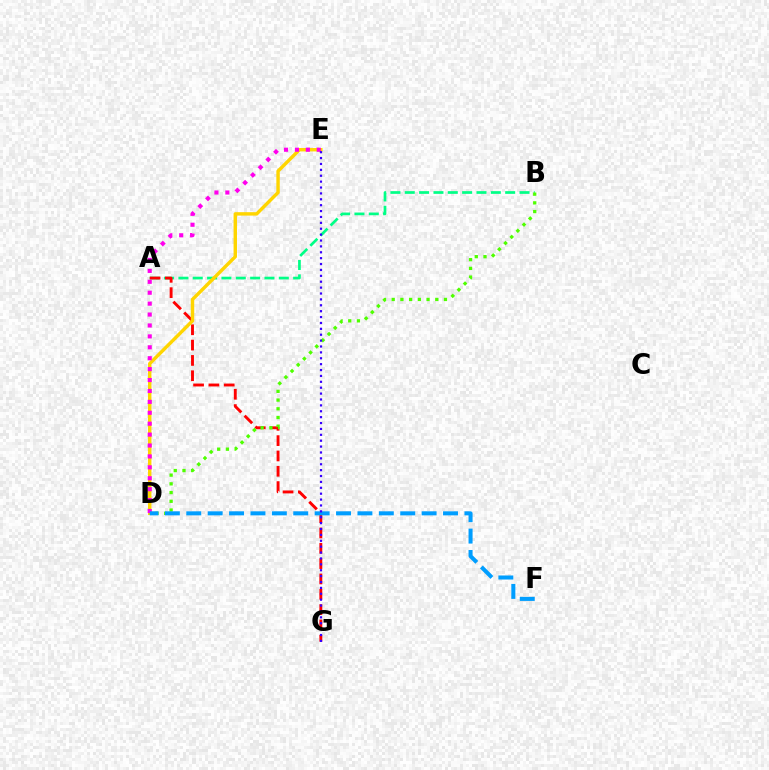{('A', 'B'): [{'color': '#00ff86', 'line_style': 'dashed', 'thickness': 1.95}], ('A', 'G'): [{'color': '#ff0000', 'line_style': 'dashed', 'thickness': 2.08}], ('D', 'E'): [{'color': '#ffd500', 'line_style': 'solid', 'thickness': 2.47}, {'color': '#ff00ed', 'line_style': 'dotted', 'thickness': 2.97}], ('B', 'D'): [{'color': '#4fff00', 'line_style': 'dotted', 'thickness': 2.37}], ('D', 'F'): [{'color': '#009eff', 'line_style': 'dashed', 'thickness': 2.91}], ('E', 'G'): [{'color': '#3700ff', 'line_style': 'dotted', 'thickness': 1.6}]}